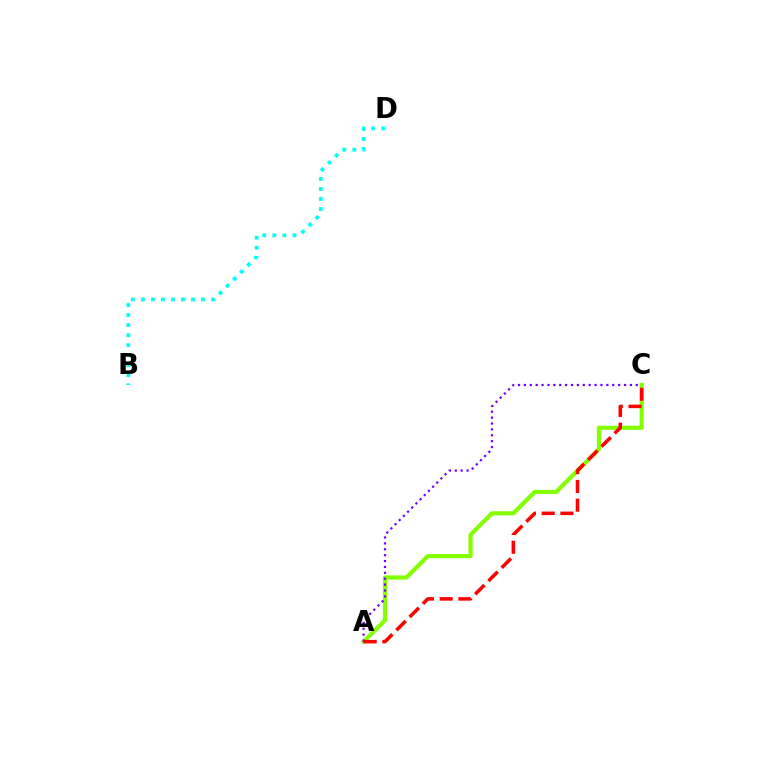{('A', 'C'): [{'color': '#84ff00', 'line_style': 'solid', 'thickness': 3.0}, {'color': '#7200ff', 'line_style': 'dotted', 'thickness': 1.6}, {'color': '#ff0000', 'line_style': 'dashed', 'thickness': 2.55}], ('B', 'D'): [{'color': '#00fff6', 'line_style': 'dotted', 'thickness': 2.73}]}